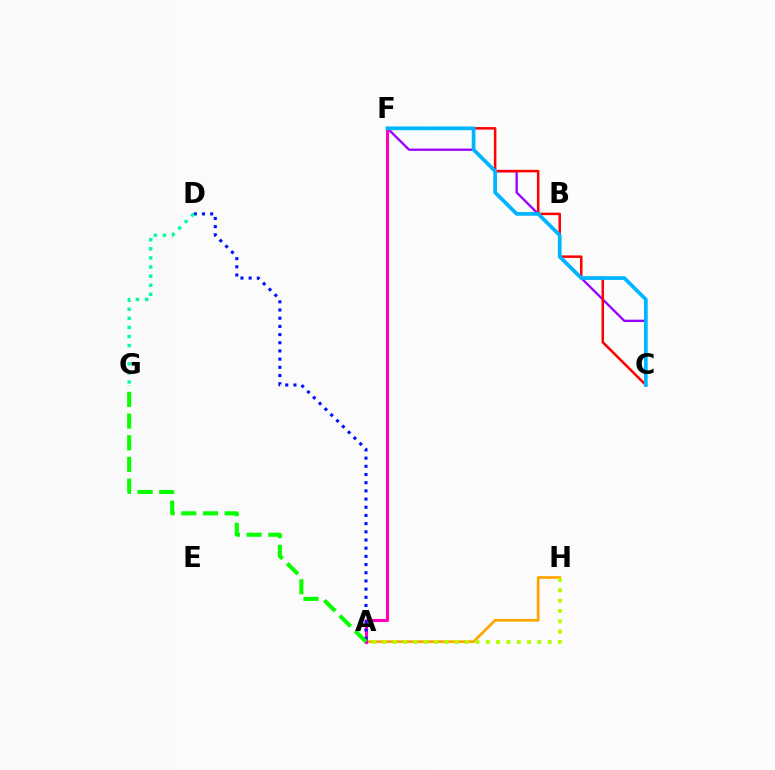{('C', 'F'): [{'color': '#9b00ff', 'line_style': 'solid', 'thickness': 1.67}, {'color': '#ff0000', 'line_style': 'solid', 'thickness': 1.81}, {'color': '#00b5ff', 'line_style': 'solid', 'thickness': 2.68}], ('A', 'H'): [{'color': '#ffa500', 'line_style': 'solid', 'thickness': 1.96}, {'color': '#b3ff00', 'line_style': 'dotted', 'thickness': 2.81}], ('A', 'F'): [{'color': '#ff00bd', 'line_style': 'solid', 'thickness': 2.21}], ('A', 'D'): [{'color': '#0010ff', 'line_style': 'dotted', 'thickness': 2.22}], ('D', 'G'): [{'color': '#00ff9d', 'line_style': 'dotted', 'thickness': 2.47}], ('A', 'G'): [{'color': '#08ff00', 'line_style': 'dashed', 'thickness': 2.95}]}